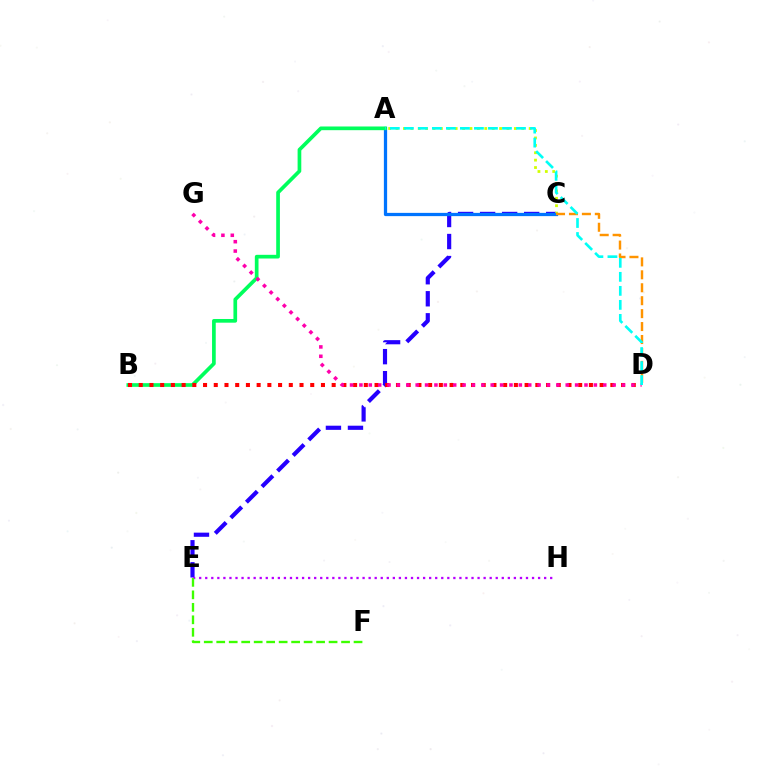{('C', 'E'): [{'color': '#2500ff', 'line_style': 'dashed', 'thickness': 2.99}], ('A', 'C'): [{'color': '#d1ff00', 'line_style': 'dotted', 'thickness': 2.01}, {'color': '#0074ff', 'line_style': 'solid', 'thickness': 2.34}], ('C', 'D'): [{'color': '#ff9400', 'line_style': 'dashed', 'thickness': 1.76}], ('A', 'B'): [{'color': '#00ff5c', 'line_style': 'solid', 'thickness': 2.66}], ('E', 'H'): [{'color': '#b900ff', 'line_style': 'dotted', 'thickness': 1.64}], ('B', 'D'): [{'color': '#ff0000', 'line_style': 'dotted', 'thickness': 2.91}], ('E', 'F'): [{'color': '#3dff00', 'line_style': 'dashed', 'thickness': 1.7}], ('D', 'G'): [{'color': '#ff00ac', 'line_style': 'dotted', 'thickness': 2.55}], ('A', 'D'): [{'color': '#00fff6', 'line_style': 'dashed', 'thickness': 1.9}]}